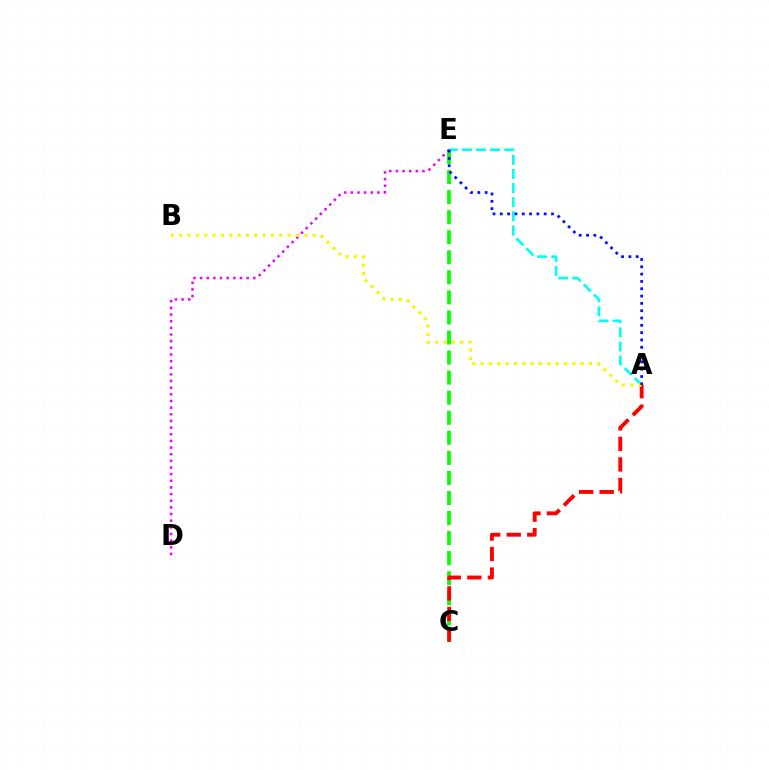{('C', 'E'): [{'color': '#08ff00', 'line_style': 'dashed', 'thickness': 2.72}], ('D', 'E'): [{'color': '#ee00ff', 'line_style': 'dotted', 'thickness': 1.81}], ('A', 'C'): [{'color': '#ff0000', 'line_style': 'dashed', 'thickness': 2.79}], ('A', 'E'): [{'color': '#00fff6', 'line_style': 'dashed', 'thickness': 1.92}, {'color': '#0010ff', 'line_style': 'dotted', 'thickness': 1.99}], ('A', 'B'): [{'color': '#fcf500', 'line_style': 'dotted', 'thickness': 2.27}]}